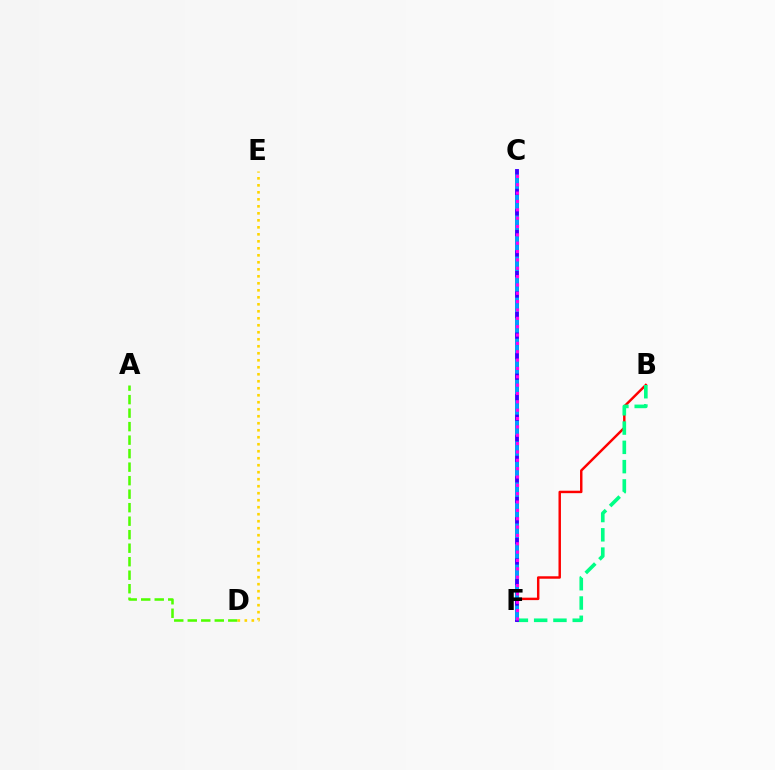{('B', 'F'): [{'color': '#ff0000', 'line_style': 'solid', 'thickness': 1.76}, {'color': '#00ff86', 'line_style': 'dashed', 'thickness': 2.62}], ('C', 'F'): [{'color': '#3700ff', 'line_style': 'solid', 'thickness': 2.78}, {'color': '#009eff', 'line_style': 'dashed', 'thickness': 2.79}, {'color': '#ff00ed', 'line_style': 'dotted', 'thickness': 2.27}], ('A', 'D'): [{'color': '#4fff00', 'line_style': 'dashed', 'thickness': 1.83}], ('D', 'E'): [{'color': '#ffd500', 'line_style': 'dotted', 'thickness': 1.9}]}